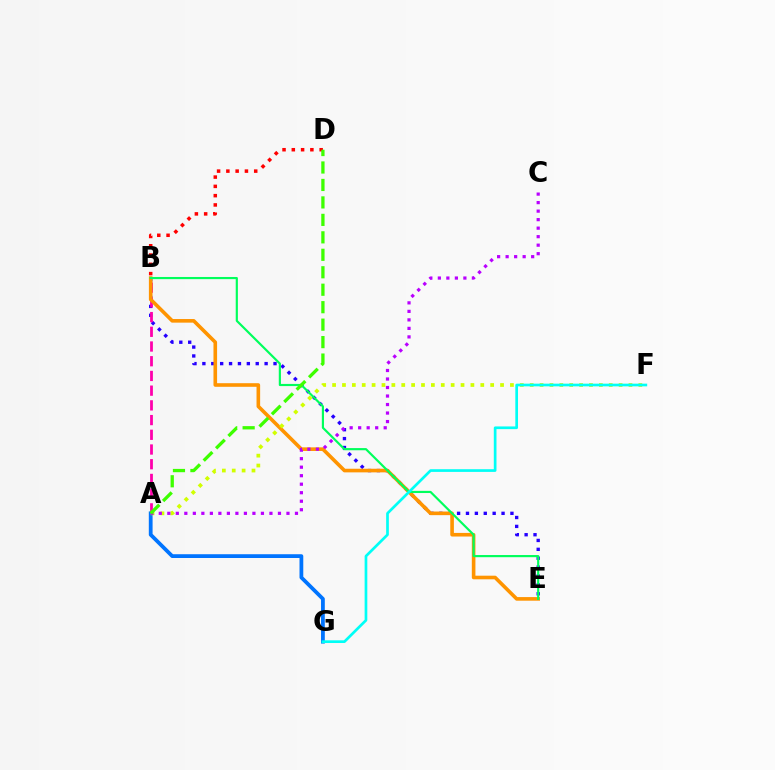{('B', 'E'): [{'color': '#2500ff', 'line_style': 'dotted', 'thickness': 2.42}, {'color': '#ff9400', 'line_style': 'solid', 'thickness': 2.6}, {'color': '#00ff5c', 'line_style': 'solid', 'thickness': 1.56}], ('A', 'B'): [{'color': '#ff00ac', 'line_style': 'dashed', 'thickness': 2.0}], ('B', 'D'): [{'color': '#ff0000', 'line_style': 'dotted', 'thickness': 2.52}], ('A', 'G'): [{'color': '#0074ff', 'line_style': 'solid', 'thickness': 2.72}], ('A', 'F'): [{'color': '#d1ff00', 'line_style': 'dotted', 'thickness': 2.68}], ('A', 'C'): [{'color': '#b900ff', 'line_style': 'dotted', 'thickness': 2.31}], ('A', 'D'): [{'color': '#3dff00', 'line_style': 'dashed', 'thickness': 2.37}], ('F', 'G'): [{'color': '#00fff6', 'line_style': 'solid', 'thickness': 1.94}]}